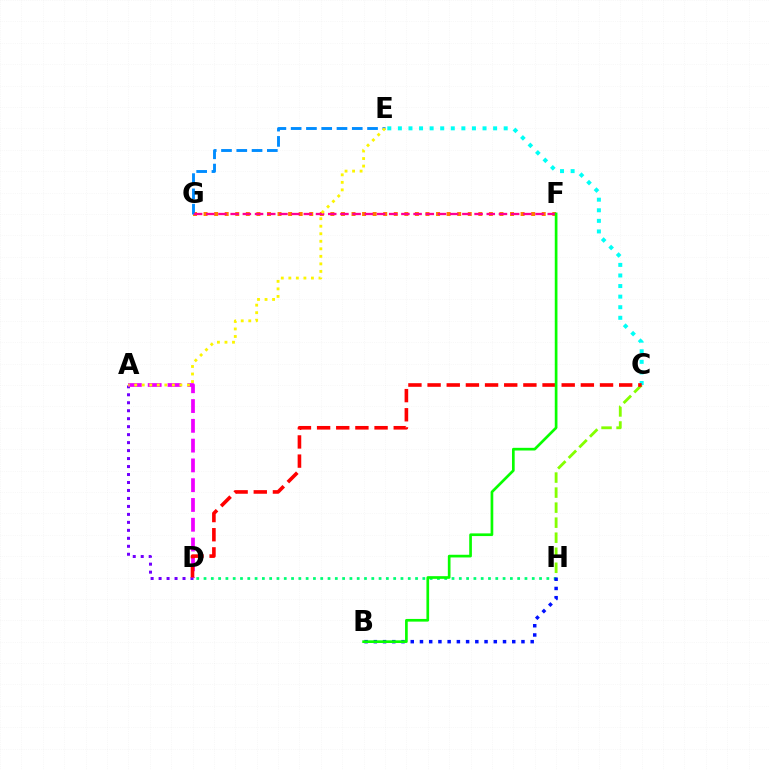{('D', 'H'): [{'color': '#00ff74', 'line_style': 'dotted', 'thickness': 1.98}], ('F', 'G'): [{'color': '#ff7c00', 'line_style': 'dotted', 'thickness': 2.87}, {'color': '#ff0094', 'line_style': 'dashed', 'thickness': 1.66}], ('E', 'G'): [{'color': '#008cff', 'line_style': 'dashed', 'thickness': 2.08}], ('A', 'D'): [{'color': '#7200ff', 'line_style': 'dotted', 'thickness': 2.17}, {'color': '#ee00ff', 'line_style': 'dashed', 'thickness': 2.69}], ('B', 'H'): [{'color': '#0010ff', 'line_style': 'dotted', 'thickness': 2.51}], ('C', 'H'): [{'color': '#84ff00', 'line_style': 'dashed', 'thickness': 2.04}], ('A', 'E'): [{'color': '#fcf500', 'line_style': 'dotted', 'thickness': 2.05}], ('C', 'E'): [{'color': '#00fff6', 'line_style': 'dotted', 'thickness': 2.87}], ('C', 'D'): [{'color': '#ff0000', 'line_style': 'dashed', 'thickness': 2.6}], ('B', 'F'): [{'color': '#08ff00', 'line_style': 'solid', 'thickness': 1.93}]}